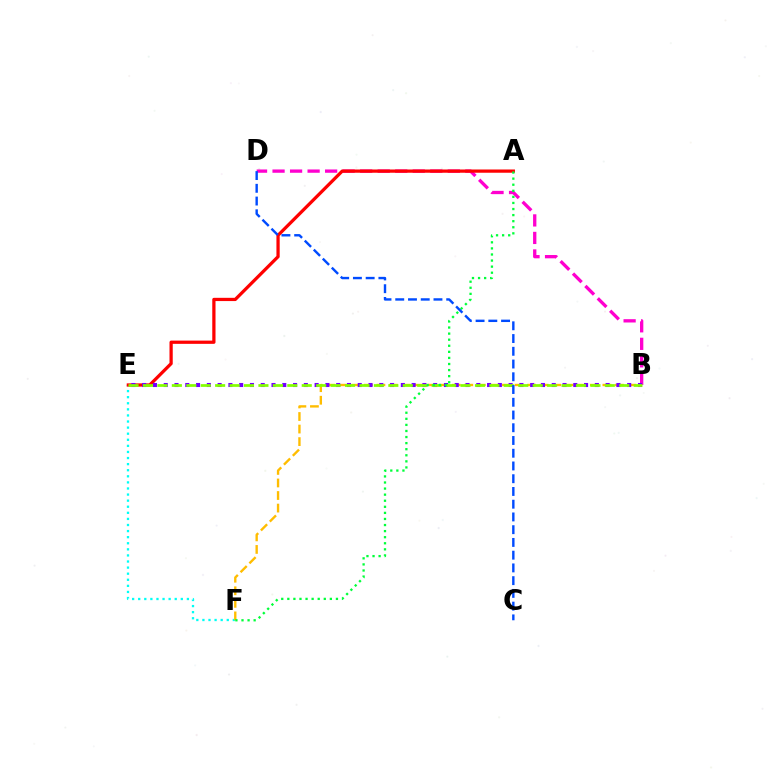{('B', 'D'): [{'color': '#ff00cf', 'line_style': 'dashed', 'thickness': 2.38}], ('E', 'F'): [{'color': '#00fff6', 'line_style': 'dotted', 'thickness': 1.65}], ('A', 'E'): [{'color': '#ff0000', 'line_style': 'solid', 'thickness': 2.34}], ('B', 'F'): [{'color': '#ffbd00', 'line_style': 'dashed', 'thickness': 1.71}], ('B', 'E'): [{'color': '#7200ff', 'line_style': 'dotted', 'thickness': 2.93}, {'color': '#84ff00', 'line_style': 'dashed', 'thickness': 1.96}], ('A', 'F'): [{'color': '#00ff39', 'line_style': 'dotted', 'thickness': 1.65}], ('C', 'D'): [{'color': '#004bff', 'line_style': 'dashed', 'thickness': 1.73}]}